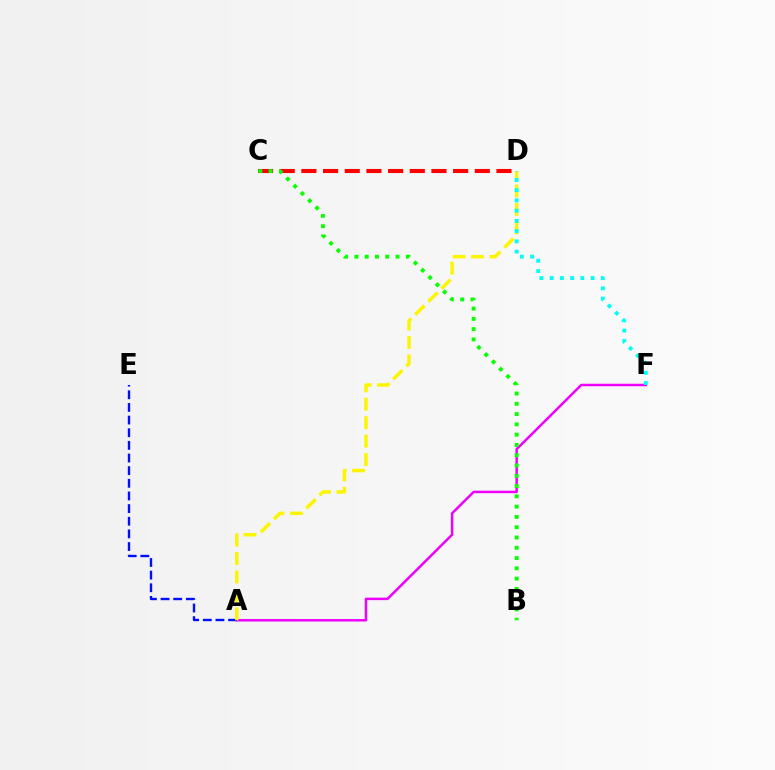{('A', 'F'): [{'color': '#ee00ff', 'line_style': 'solid', 'thickness': 1.79}], ('A', 'E'): [{'color': '#0010ff', 'line_style': 'dashed', 'thickness': 1.72}], ('A', 'D'): [{'color': '#fcf500', 'line_style': 'dashed', 'thickness': 2.51}], ('D', 'F'): [{'color': '#00fff6', 'line_style': 'dotted', 'thickness': 2.78}], ('C', 'D'): [{'color': '#ff0000', 'line_style': 'dashed', 'thickness': 2.94}], ('B', 'C'): [{'color': '#08ff00', 'line_style': 'dotted', 'thickness': 2.79}]}